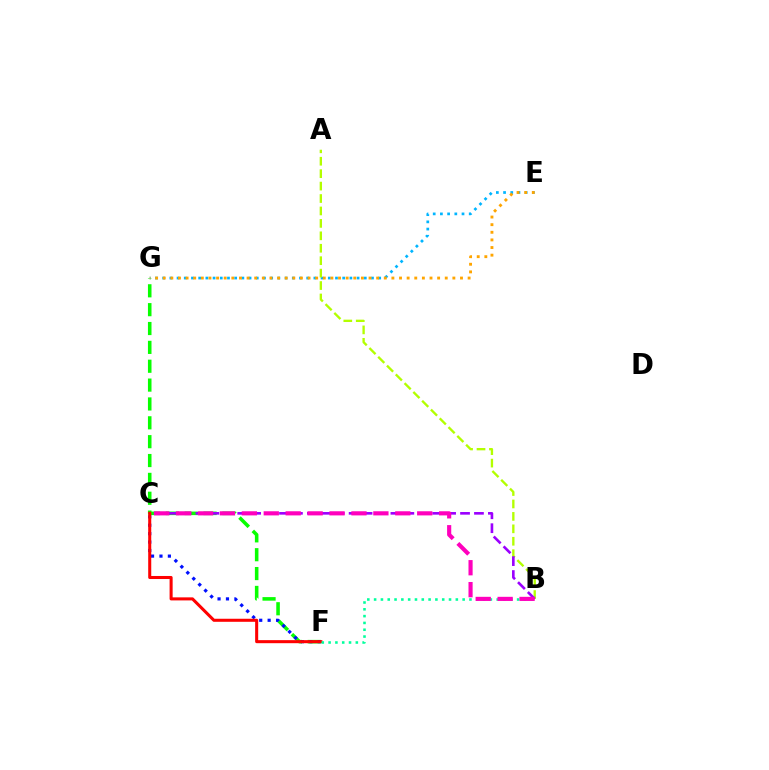{('F', 'G'): [{'color': '#08ff00', 'line_style': 'dashed', 'thickness': 2.56}], ('E', 'G'): [{'color': '#00b5ff', 'line_style': 'dotted', 'thickness': 1.96}, {'color': '#ffa500', 'line_style': 'dotted', 'thickness': 2.07}], ('C', 'F'): [{'color': '#0010ff', 'line_style': 'dotted', 'thickness': 2.29}, {'color': '#ff0000', 'line_style': 'solid', 'thickness': 2.2}], ('B', 'F'): [{'color': '#00ff9d', 'line_style': 'dotted', 'thickness': 1.85}], ('A', 'B'): [{'color': '#b3ff00', 'line_style': 'dashed', 'thickness': 1.69}], ('B', 'C'): [{'color': '#9b00ff', 'line_style': 'dashed', 'thickness': 1.89}, {'color': '#ff00bd', 'line_style': 'dashed', 'thickness': 2.98}]}